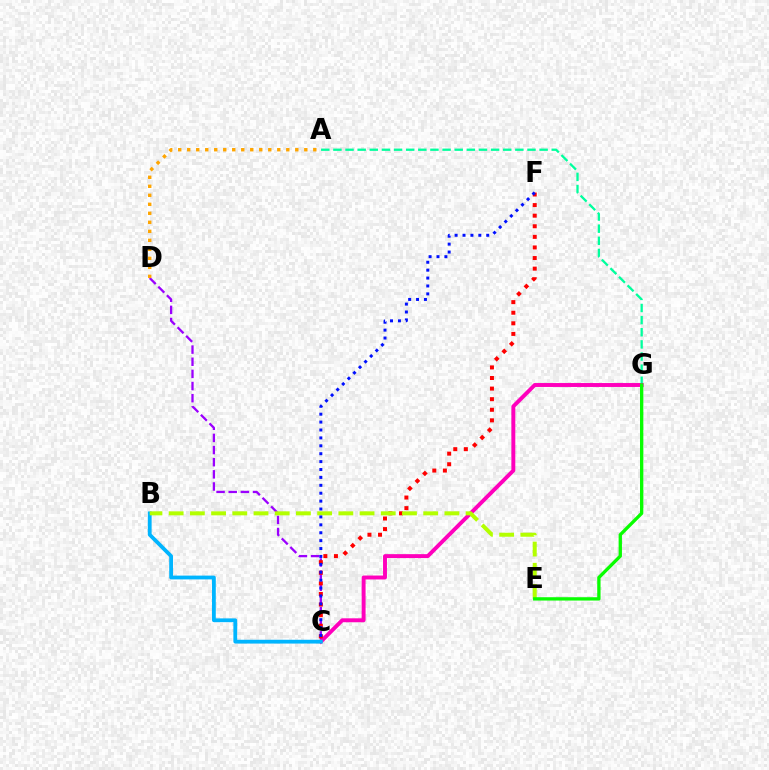{('C', 'D'): [{'color': '#9b00ff', 'line_style': 'dashed', 'thickness': 1.65}], ('A', 'G'): [{'color': '#00ff9d', 'line_style': 'dashed', 'thickness': 1.65}], ('C', 'G'): [{'color': '#ff00bd', 'line_style': 'solid', 'thickness': 2.82}], ('C', 'F'): [{'color': '#ff0000', 'line_style': 'dotted', 'thickness': 2.88}, {'color': '#0010ff', 'line_style': 'dotted', 'thickness': 2.15}], ('B', 'C'): [{'color': '#00b5ff', 'line_style': 'solid', 'thickness': 2.73}], ('B', 'E'): [{'color': '#b3ff00', 'line_style': 'dashed', 'thickness': 2.88}], ('A', 'D'): [{'color': '#ffa500', 'line_style': 'dotted', 'thickness': 2.45}], ('E', 'G'): [{'color': '#08ff00', 'line_style': 'solid', 'thickness': 2.39}]}